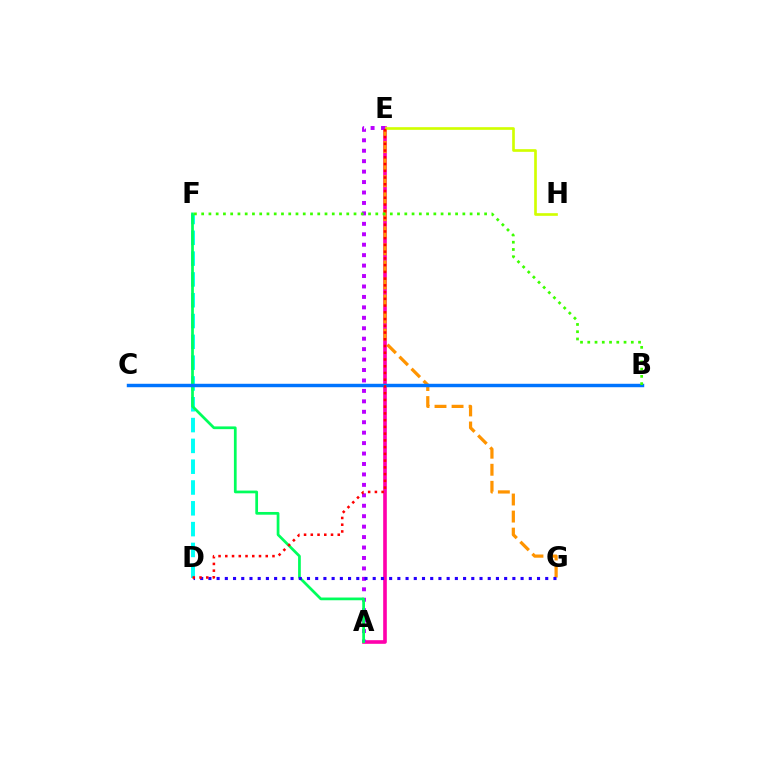{('A', 'E'): [{'color': '#ff00ac', 'line_style': 'solid', 'thickness': 2.61}, {'color': '#b900ff', 'line_style': 'dotted', 'thickness': 2.84}], ('E', 'H'): [{'color': '#d1ff00', 'line_style': 'solid', 'thickness': 1.92}], ('E', 'G'): [{'color': '#ff9400', 'line_style': 'dashed', 'thickness': 2.32}], ('D', 'F'): [{'color': '#00fff6', 'line_style': 'dashed', 'thickness': 2.83}], ('A', 'F'): [{'color': '#00ff5c', 'line_style': 'solid', 'thickness': 1.97}], ('B', 'C'): [{'color': '#0074ff', 'line_style': 'solid', 'thickness': 2.47}], ('D', 'G'): [{'color': '#2500ff', 'line_style': 'dotted', 'thickness': 2.23}], ('D', 'E'): [{'color': '#ff0000', 'line_style': 'dotted', 'thickness': 1.83}], ('B', 'F'): [{'color': '#3dff00', 'line_style': 'dotted', 'thickness': 1.97}]}